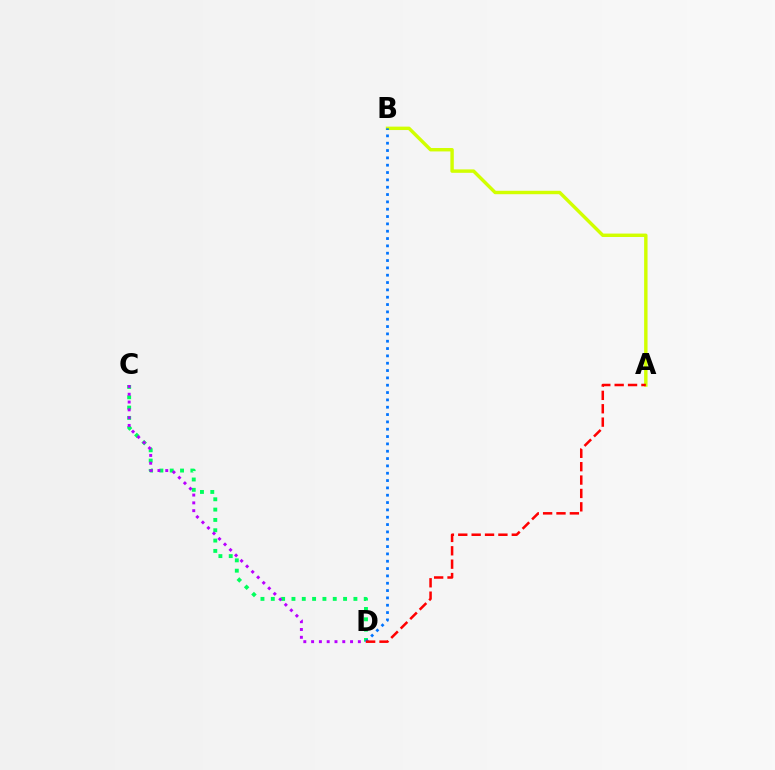{('C', 'D'): [{'color': '#00ff5c', 'line_style': 'dotted', 'thickness': 2.81}, {'color': '#b900ff', 'line_style': 'dotted', 'thickness': 2.12}], ('A', 'B'): [{'color': '#d1ff00', 'line_style': 'solid', 'thickness': 2.46}], ('B', 'D'): [{'color': '#0074ff', 'line_style': 'dotted', 'thickness': 1.99}], ('A', 'D'): [{'color': '#ff0000', 'line_style': 'dashed', 'thickness': 1.82}]}